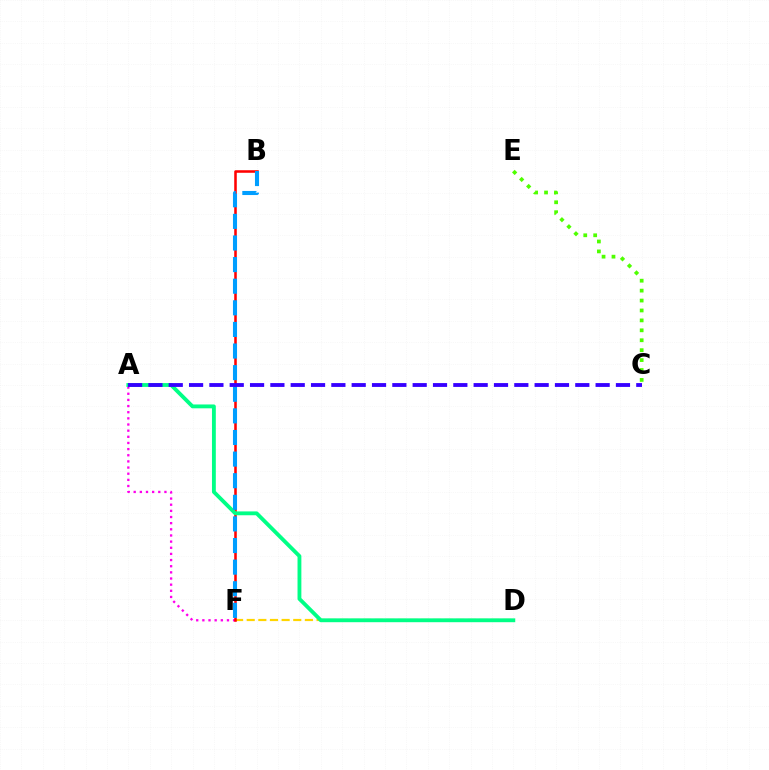{('A', 'F'): [{'color': '#ff00ed', 'line_style': 'dotted', 'thickness': 1.67}], ('D', 'F'): [{'color': '#ffd500', 'line_style': 'dashed', 'thickness': 1.58}], ('B', 'F'): [{'color': '#ff0000', 'line_style': 'solid', 'thickness': 1.83}, {'color': '#009eff', 'line_style': 'dashed', 'thickness': 2.94}], ('C', 'E'): [{'color': '#4fff00', 'line_style': 'dotted', 'thickness': 2.7}], ('A', 'D'): [{'color': '#00ff86', 'line_style': 'solid', 'thickness': 2.77}], ('A', 'C'): [{'color': '#3700ff', 'line_style': 'dashed', 'thickness': 2.76}]}